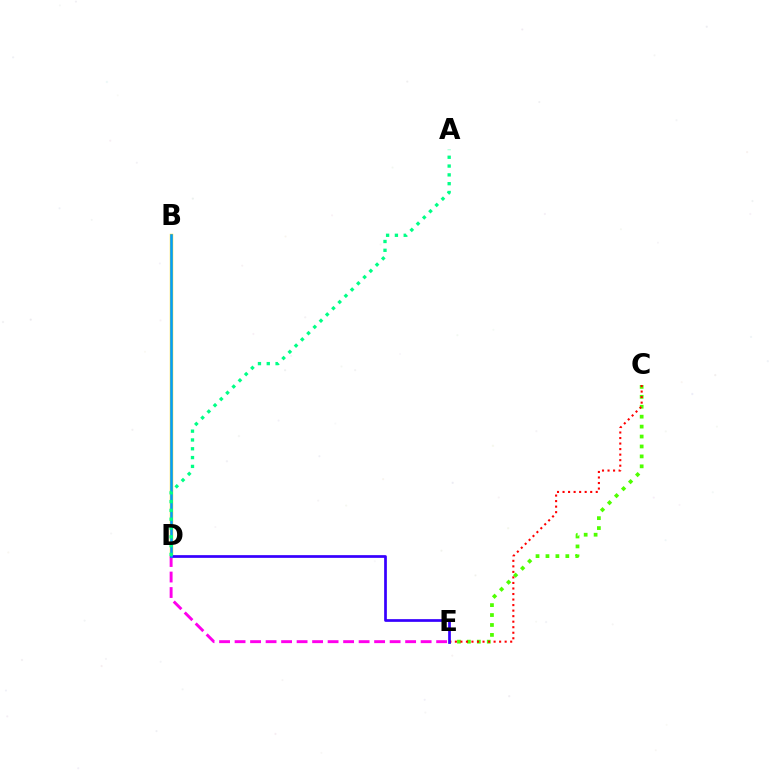{('B', 'D'): [{'color': '#ffd500', 'line_style': 'solid', 'thickness': 2.43}, {'color': '#009eff', 'line_style': 'solid', 'thickness': 1.84}], ('D', 'E'): [{'color': '#ff00ed', 'line_style': 'dashed', 'thickness': 2.11}, {'color': '#3700ff', 'line_style': 'solid', 'thickness': 1.96}], ('C', 'E'): [{'color': '#4fff00', 'line_style': 'dotted', 'thickness': 2.7}, {'color': '#ff0000', 'line_style': 'dotted', 'thickness': 1.5}], ('A', 'D'): [{'color': '#00ff86', 'line_style': 'dotted', 'thickness': 2.39}]}